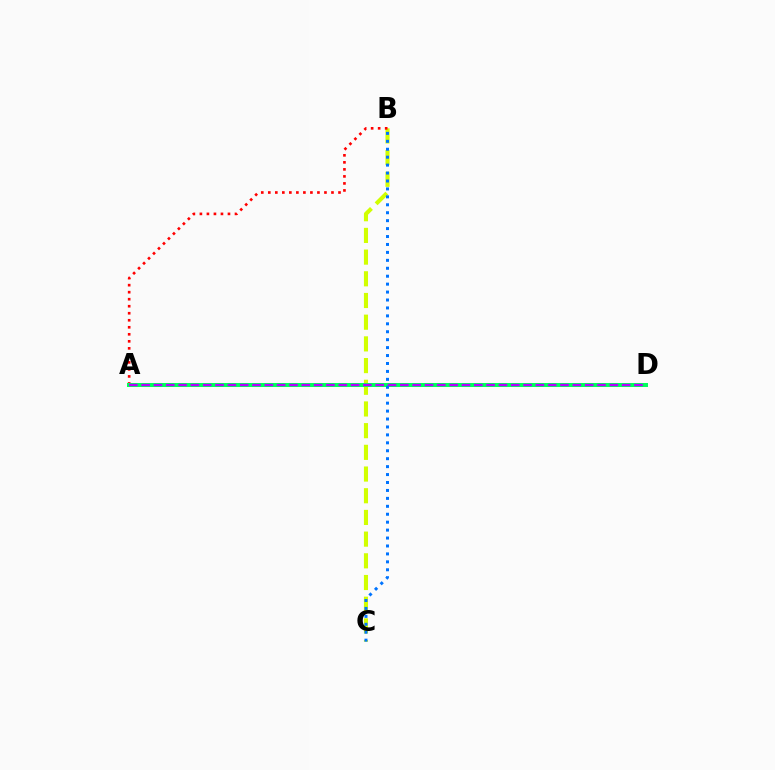{('B', 'C'): [{'color': '#d1ff00', 'line_style': 'dashed', 'thickness': 2.95}, {'color': '#0074ff', 'line_style': 'dotted', 'thickness': 2.16}], ('A', 'B'): [{'color': '#ff0000', 'line_style': 'dotted', 'thickness': 1.91}], ('A', 'D'): [{'color': '#00ff5c', 'line_style': 'solid', 'thickness': 2.89}, {'color': '#b900ff', 'line_style': 'dashed', 'thickness': 1.67}]}